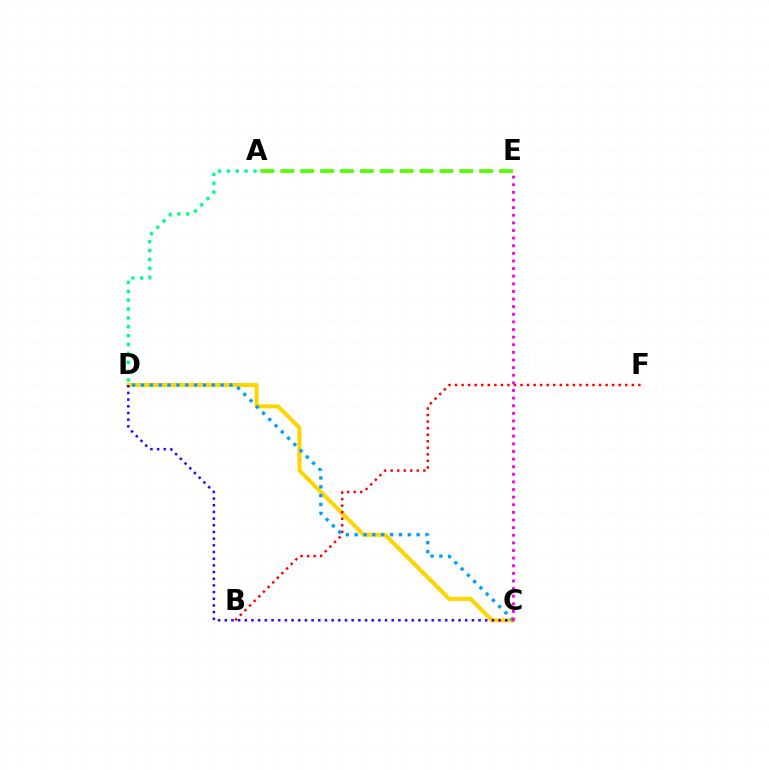{('C', 'D'): [{'color': '#ffd500', 'line_style': 'solid', 'thickness': 2.91}, {'color': '#3700ff', 'line_style': 'dotted', 'thickness': 1.81}, {'color': '#009eff', 'line_style': 'dotted', 'thickness': 2.4}], ('A', 'E'): [{'color': '#4fff00', 'line_style': 'dashed', 'thickness': 2.7}], ('A', 'D'): [{'color': '#00ff86', 'line_style': 'dotted', 'thickness': 2.41}], ('B', 'F'): [{'color': '#ff0000', 'line_style': 'dotted', 'thickness': 1.78}], ('C', 'E'): [{'color': '#ff00ed', 'line_style': 'dotted', 'thickness': 2.07}]}